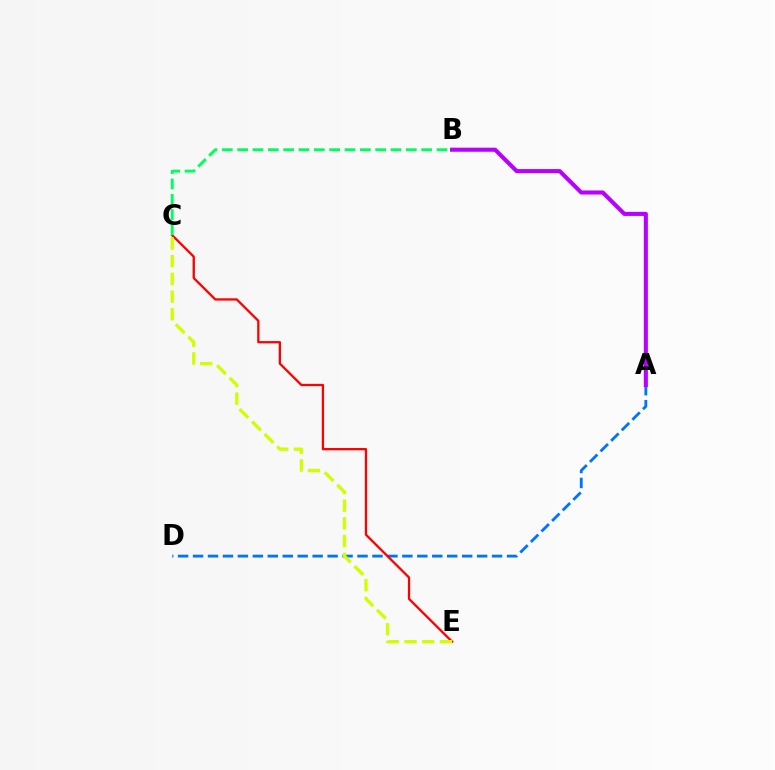{('A', 'D'): [{'color': '#0074ff', 'line_style': 'dashed', 'thickness': 2.03}], ('A', 'B'): [{'color': '#b900ff', 'line_style': 'solid', 'thickness': 2.93}], ('C', 'E'): [{'color': '#ff0000', 'line_style': 'solid', 'thickness': 1.65}, {'color': '#d1ff00', 'line_style': 'dashed', 'thickness': 2.4}], ('B', 'C'): [{'color': '#00ff5c', 'line_style': 'dashed', 'thickness': 2.08}]}